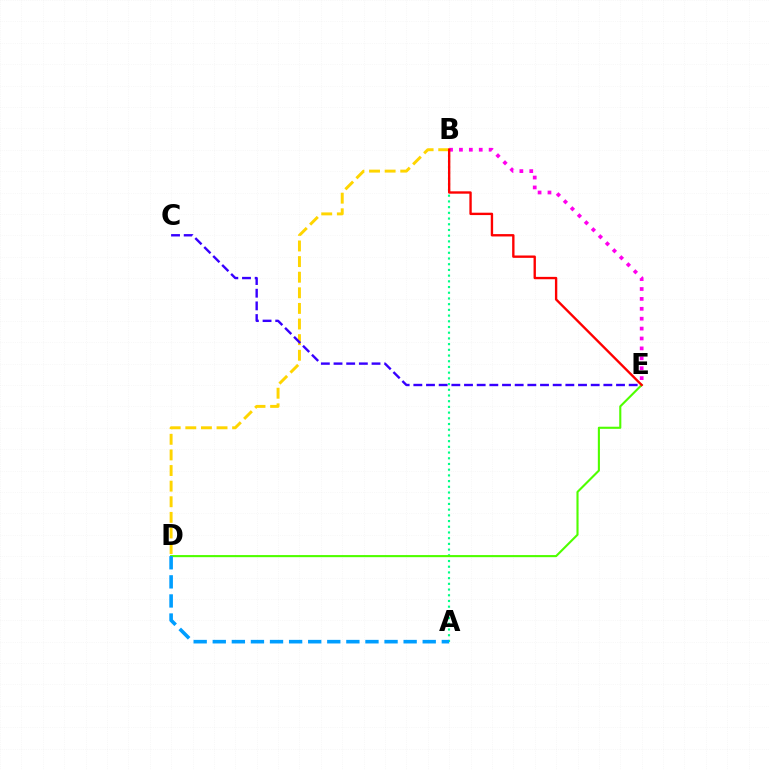{('A', 'B'): [{'color': '#00ff86', 'line_style': 'dotted', 'thickness': 1.55}], ('D', 'E'): [{'color': '#4fff00', 'line_style': 'solid', 'thickness': 1.52}], ('B', 'D'): [{'color': '#ffd500', 'line_style': 'dashed', 'thickness': 2.12}], ('B', 'E'): [{'color': '#ff00ed', 'line_style': 'dotted', 'thickness': 2.69}, {'color': '#ff0000', 'line_style': 'solid', 'thickness': 1.7}], ('C', 'E'): [{'color': '#3700ff', 'line_style': 'dashed', 'thickness': 1.72}], ('A', 'D'): [{'color': '#009eff', 'line_style': 'dashed', 'thickness': 2.59}]}